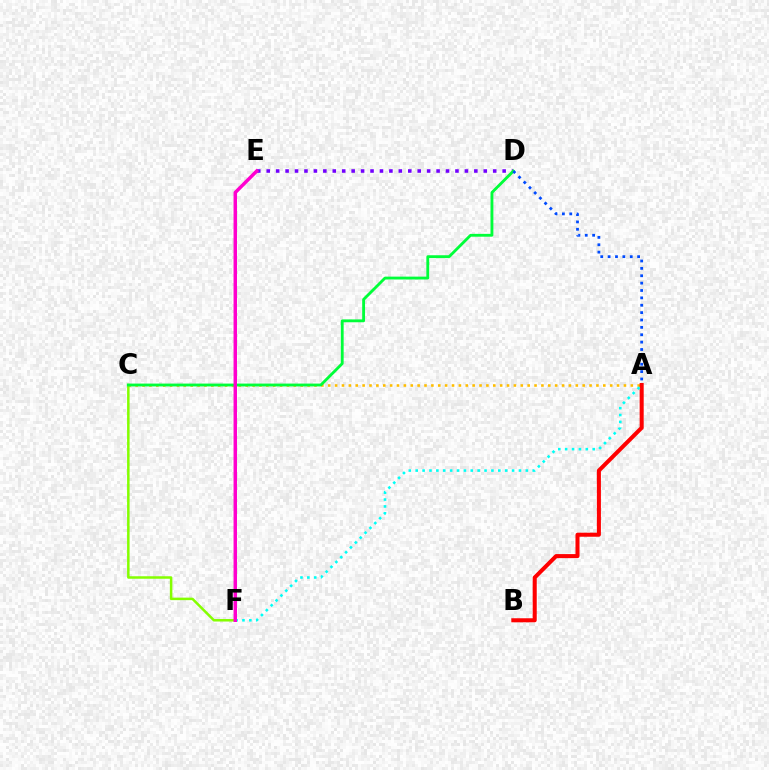{('D', 'E'): [{'color': '#7200ff', 'line_style': 'dotted', 'thickness': 2.56}], ('A', 'C'): [{'color': '#ffbd00', 'line_style': 'dotted', 'thickness': 1.87}], ('C', 'F'): [{'color': '#84ff00', 'line_style': 'solid', 'thickness': 1.8}], ('A', 'B'): [{'color': '#ff0000', 'line_style': 'solid', 'thickness': 2.91}], ('A', 'F'): [{'color': '#00fff6', 'line_style': 'dotted', 'thickness': 1.87}], ('C', 'D'): [{'color': '#00ff39', 'line_style': 'solid', 'thickness': 2.05}], ('A', 'D'): [{'color': '#004bff', 'line_style': 'dotted', 'thickness': 2.0}], ('E', 'F'): [{'color': '#ff00cf', 'line_style': 'solid', 'thickness': 2.49}]}